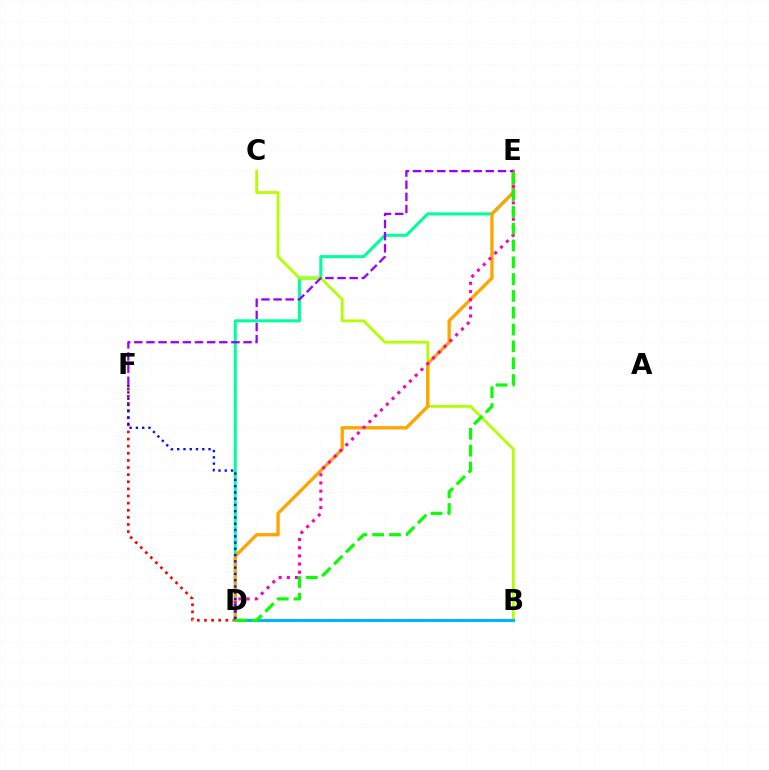{('D', 'F'): [{'color': '#ff0000', 'line_style': 'dotted', 'thickness': 1.93}, {'color': '#0010ff', 'line_style': 'dotted', 'thickness': 1.7}], ('D', 'E'): [{'color': '#00ff9d', 'line_style': 'solid', 'thickness': 2.2}, {'color': '#ffa500', 'line_style': 'solid', 'thickness': 2.4}, {'color': '#ff00bd', 'line_style': 'dotted', 'thickness': 2.22}, {'color': '#08ff00', 'line_style': 'dashed', 'thickness': 2.28}], ('B', 'C'): [{'color': '#b3ff00', 'line_style': 'solid', 'thickness': 2.01}], ('B', 'D'): [{'color': '#00b5ff', 'line_style': 'solid', 'thickness': 2.19}], ('E', 'F'): [{'color': '#9b00ff', 'line_style': 'dashed', 'thickness': 1.65}]}